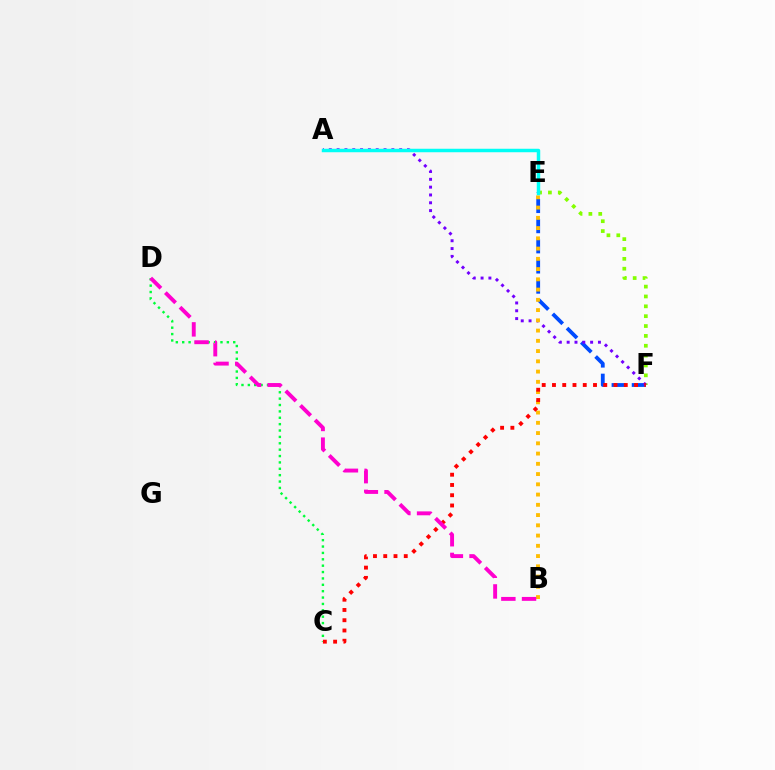{('E', 'F'): [{'color': '#84ff00', 'line_style': 'dotted', 'thickness': 2.68}, {'color': '#004bff', 'line_style': 'dashed', 'thickness': 2.74}], ('C', 'D'): [{'color': '#00ff39', 'line_style': 'dotted', 'thickness': 1.73}], ('A', 'F'): [{'color': '#7200ff', 'line_style': 'dotted', 'thickness': 2.12}], ('B', 'E'): [{'color': '#ffbd00', 'line_style': 'dotted', 'thickness': 2.78}], ('C', 'F'): [{'color': '#ff0000', 'line_style': 'dotted', 'thickness': 2.79}], ('A', 'E'): [{'color': '#00fff6', 'line_style': 'solid', 'thickness': 2.5}], ('B', 'D'): [{'color': '#ff00cf', 'line_style': 'dashed', 'thickness': 2.81}]}